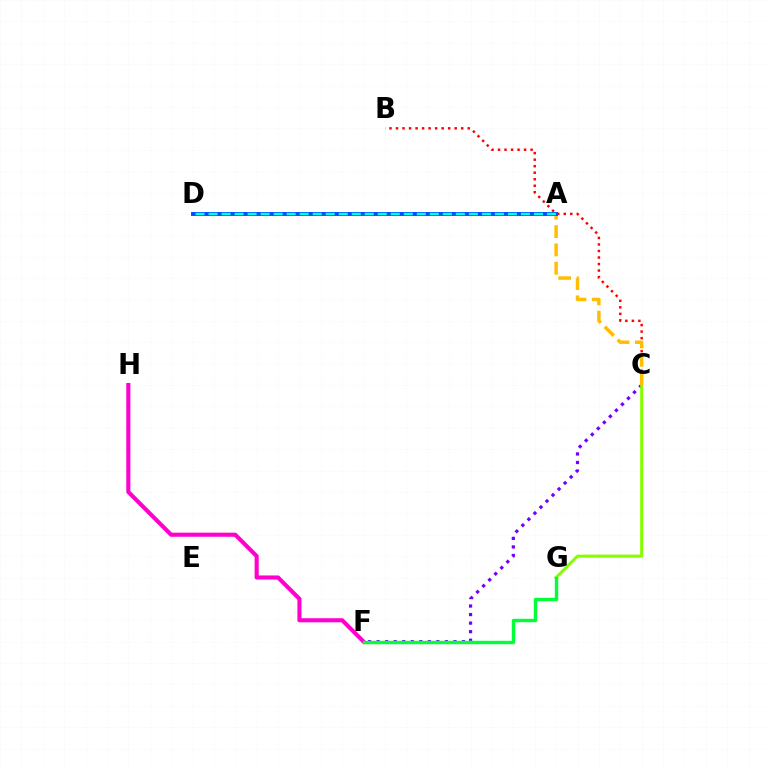{('F', 'H'): [{'color': '#ff00cf', 'line_style': 'solid', 'thickness': 2.95}], ('C', 'F'): [{'color': '#7200ff', 'line_style': 'dotted', 'thickness': 2.32}], ('C', 'G'): [{'color': '#84ff00', 'line_style': 'solid', 'thickness': 2.15}], ('B', 'C'): [{'color': '#ff0000', 'line_style': 'dotted', 'thickness': 1.77}], ('A', 'C'): [{'color': '#ffbd00', 'line_style': 'dashed', 'thickness': 2.49}], ('A', 'D'): [{'color': '#004bff', 'line_style': 'solid', 'thickness': 2.82}, {'color': '#00fff6', 'line_style': 'dashed', 'thickness': 1.77}], ('F', 'G'): [{'color': '#00ff39', 'line_style': 'solid', 'thickness': 2.45}]}